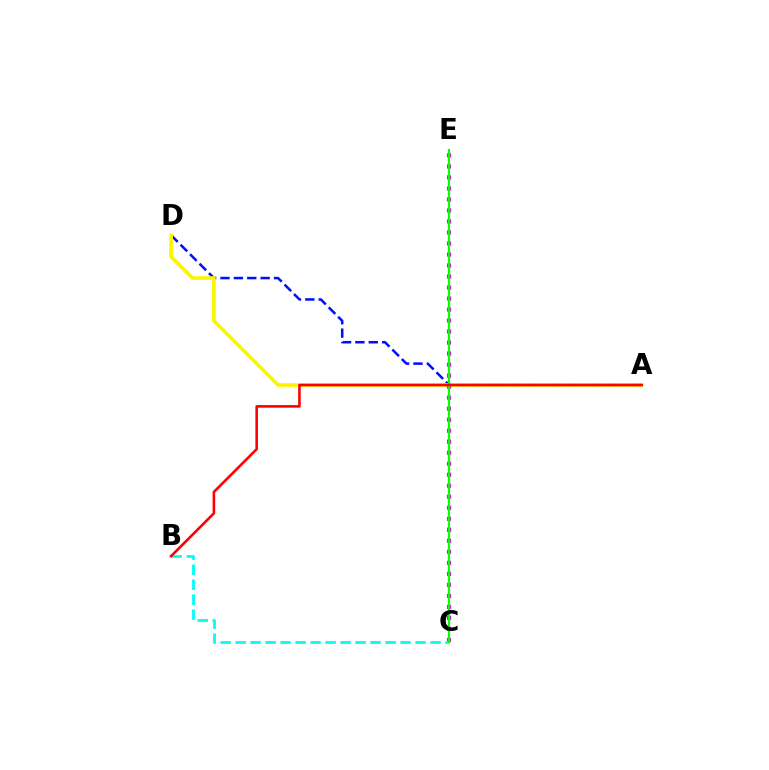{('A', 'D'): [{'color': '#0010ff', 'line_style': 'dashed', 'thickness': 1.82}, {'color': '#fcf500', 'line_style': 'solid', 'thickness': 2.63}], ('C', 'E'): [{'color': '#ee00ff', 'line_style': 'dotted', 'thickness': 2.99}, {'color': '#08ff00', 'line_style': 'solid', 'thickness': 1.62}], ('B', 'C'): [{'color': '#00fff6', 'line_style': 'dashed', 'thickness': 2.04}], ('A', 'B'): [{'color': '#ff0000', 'line_style': 'solid', 'thickness': 1.87}]}